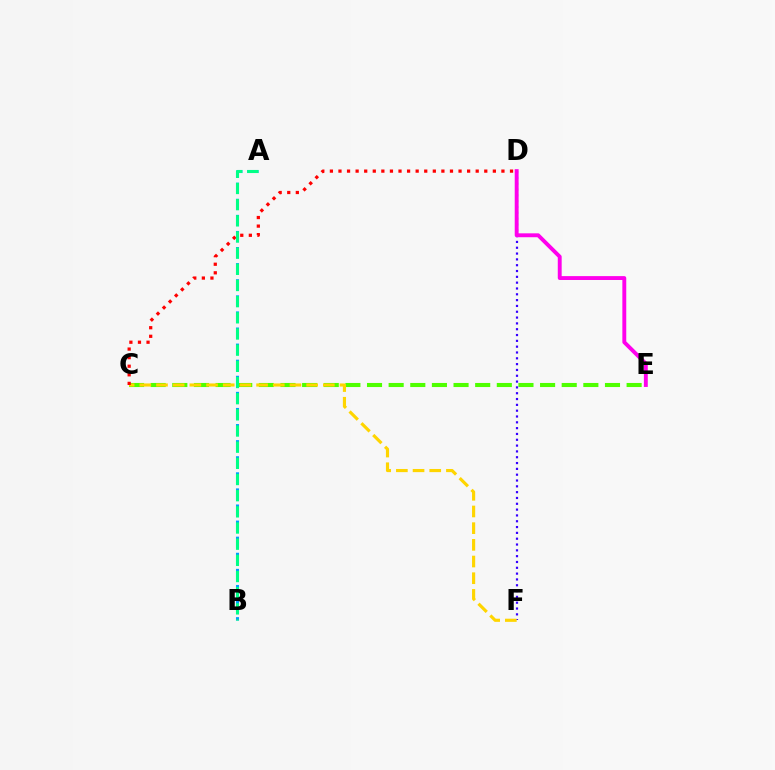{('C', 'E'): [{'color': '#4fff00', 'line_style': 'dashed', 'thickness': 2.94}], ('D', 'F'): [{'color': '#3700ff', 'line_style': 'dotted', 'thickness': 1.58}], ('A', 'B'): [{'color': '#009eff', 'line_style': 'dashed', 'thickness': 2.19}, {'color': '#00ff86', 'line_style': 'dashed', 'thickness': 2.2}], ('C', 'F'): [{'color': '#ffd500', 'line_style': 'dashed', 'thickness': 2.27}], ('C', 'D'): [{'color': '#ff0000', 'line_style': 'dotted', 'thickness': 2.33}], ('D', 'E'): [{'color': '#ff00ed', 'line_style': 'solid', 'thickness': 2.8}]}